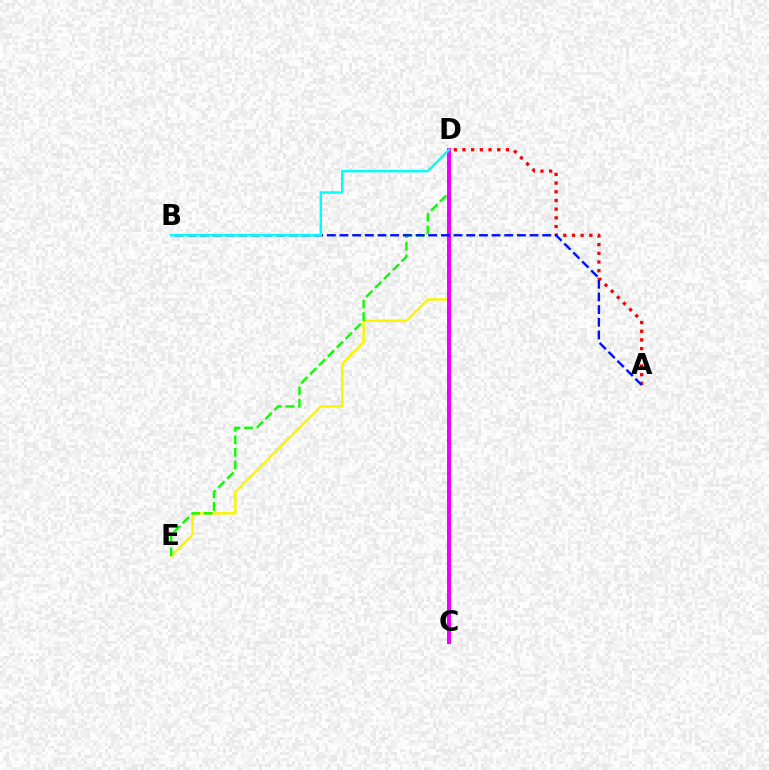{('D', 'E'): [{'color': '#fcf500', 'line_style': 'solid', 'thickness': 1.76}, {'color': '#08ff00', 'line_style': 'dashed', 'thickness': 1.71}], ('C', 'D'): [{'color': '#ee00ff', 'line_style': 'solid', 'thickness': 2.87}], ('A', 'D'): [{'color': '#ff0000', 'line_style': 'dotted', 'thickness': 2.36}], ('A', 'B'): [{'color': '#0010ff', 'line_style': 'dashed', 'thickness': 1.72}], ('B', 'D'): [{'color': '#00fff6', 'line_style': 'solid', 'thickness': 1.74}]}